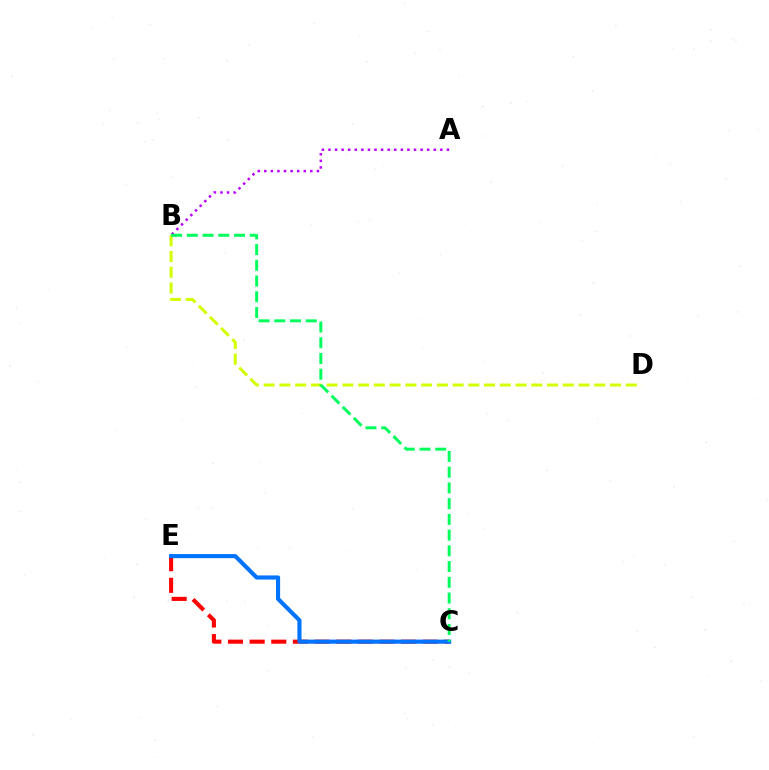{('C', 'E'): [{'color': '#ff0000', 'line_style': 'dashed', 'thickness': 2.94}, {'color': '#0074ff', 'line_style': 'solid', 'thickness': 2.96}], ('A', 'B'): [{'color': '#b900ff', 'line_style': 'dotted', 'thickness': 1.79}], ('B', 'D'): [{'color': '#d1ff00', 'line_style': 'dashed', 'thickness': 2.14}], ('B', 'C'): [{'color': '#00ff5c', 'line_style': 'dashed', 'thickness': 2.14}]}